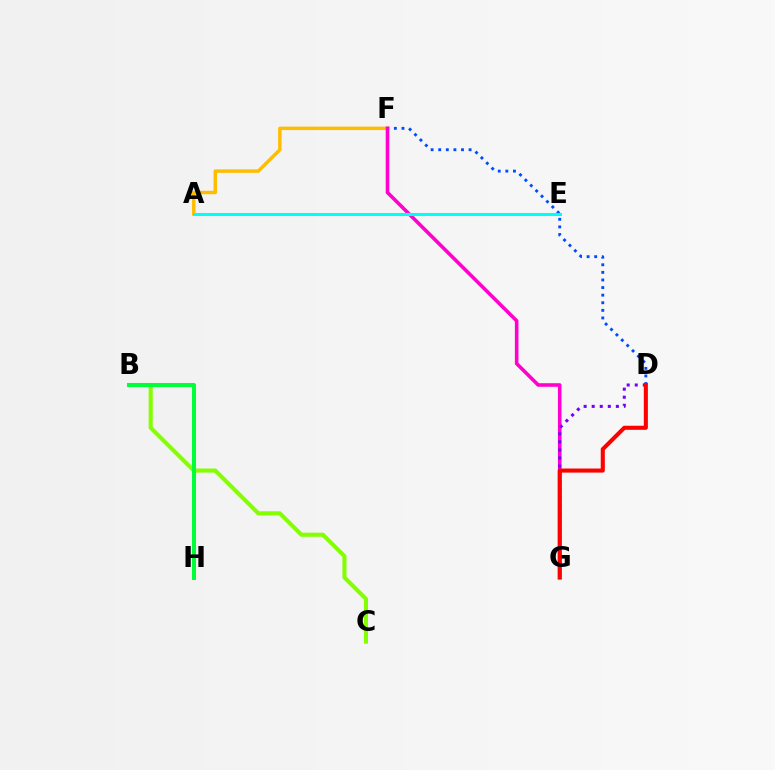{('A', 'F'): [{'color': '#ffbd00', 'line_style': 'solid', 'thickness': 2.49}], ('B', 'C'): [{'color': '#84ff00', 'line_style': 'solid', 'thickness': 2.94}], ('D', 'F'): [{'color': '#004bff', 'line_style': 'dotted', 'thickness': 2.06}], ('B', 'H'): [{'color': '#00ff39', 'line_style': 'solid', 'thickness': 2.9}], ('F', 'G'): [{'color': '#ff00cf', 'line_style': 'solid', 'thickness': 2.58}], ('D', 'G'): [{'color': '#7200ff', 'line_style': 'dotted', 'thickness': 2.19}, {'color': '#ff0000', 'line_style': 'solid', 'thickness': 2.93}], ('A', 'E'): [{'color': '#00fff6', 'line_style': 'solid', 'thickness': 2.2}]}